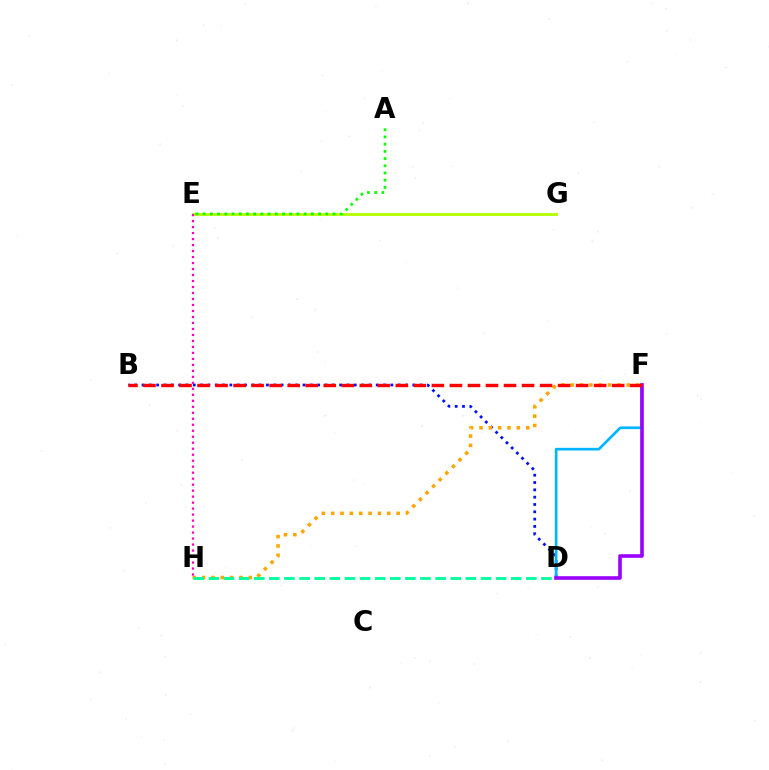{('B', 'D'): [{'color': '#0010ff', 'line_style': 'dotted', 'thickness': 1.99}], ('E', 'G'): [{'color': '#b3ff00', 'line_style': 'solid', 'thickness': 2.02}], ('D', 'F'): [{'color': '#00b5ff', 'line_style': 'solid', 'thickness': 1.92}, {'color': '#9b00ff', 'line_style': 'solid', 'thickness': 2.59}], ('F', 'H'): [{'color': '#ffa500', 'line_style': 'dotted', 'thickness': 2.54}], ('D', 'H'): [{'color': '#00ff9d', 'line_style': 'dashed', 'thickness': 2.05}], ('A', 'E'): [{'color': '#08ff00', 'line_style': 'dotted', 'thickness': 1.96}], ('E', 'H'): [{'color': '#ff00bd', 'line_style': 'dotted', 'thickness': 1.63}], ('B', 'F'): [{'color': '#ff0000', 'line_style': 'dashed', 'thickness': 2.45}]}